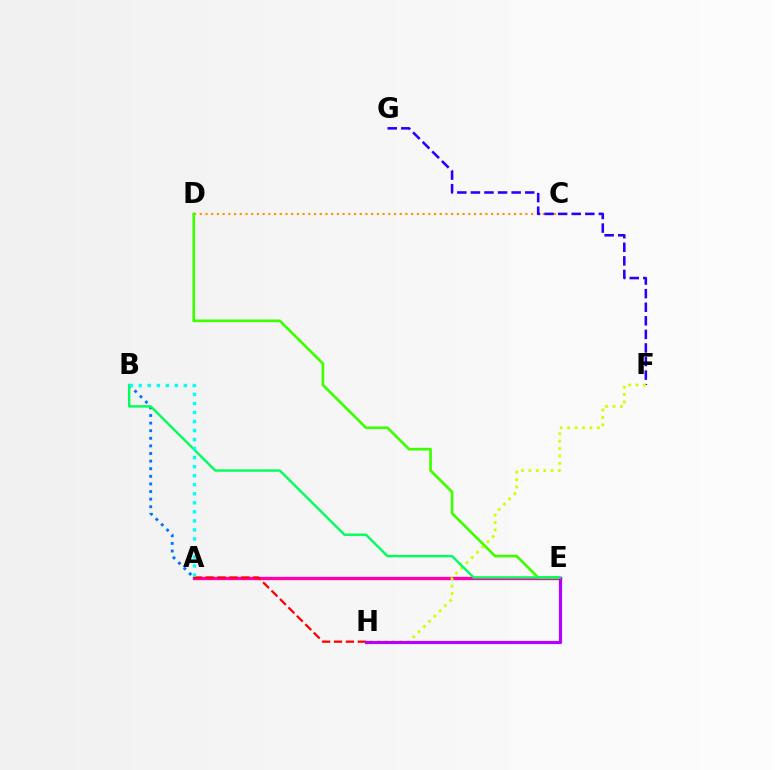{('A', 'E'): [{'color': '#ff00ac', 'line_style': 'solid', 'thickness': 2.4}], ('C', 'D'): [{'color': '#ff9400', 'line_style': 'dotted', 'thickness': 1.55}], ('A', 'H'): [{'color': '#ff0000', 'line_style': 'dashed', 'thickness': 1.62}], ('D', 'E'): [{'color': '#3dff00', 'line_style': 'solid', 'thickness': 1.92}], ('F', 'G'): [{'color': '#2500ff', 'line_style': 'dashed', 'thickness': 1.84}], ('A', 'B'): [{'color': '#0074ff', 'line_style': 'dotted', 'thickness': 2.07}, {'color': '#00fff6', 'line_style': 'dotted', 'thickness': 2.45}], ('F', 'H'): [{'color': '#d1ff00', 'line_style': 'dotted', 'thickness': 2.01}], ('E', 'H'): [{'color': '#b900ff', 'line_style': 'solid', 'thickness': 2.27}], ('B', 'E'): [{'color': '#00ff5c', 'line_style': 'solid', 'thickness': 1.74}]}